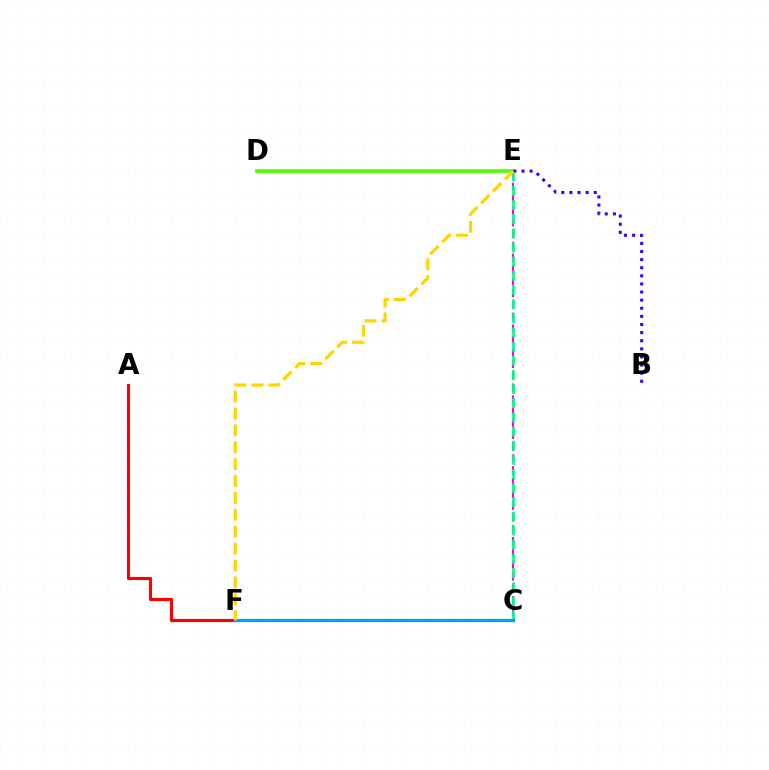{('C', 'E'): [{'color': '#ff00ed', 'line_style': 'dashed', 'thickness': 1.6}, {'color': '#00ff86', 'line_style': 'dashed', 'thickness': 1.92}], ('A', 'F'): [{'color': '#ff0000', 'line_style': 'solid', 'thickness': 2.26}], ('D', 'E'): [{'color': '#4fff00', 'line_style': 'solid', 'thickness': 2.66}], ('C', 'F'): [{'color': '#009eff', 'line_style': 'solid', 'thickness': 2.32}], ('B', 'E'): [{'color': '#3700ff', 'line_style': 'dotted', 'thickness': 2.2}], ('E', 'F'): [{'color': '#ffd500', 'line_style': 'dashed', 'thickness': 2.3}]}